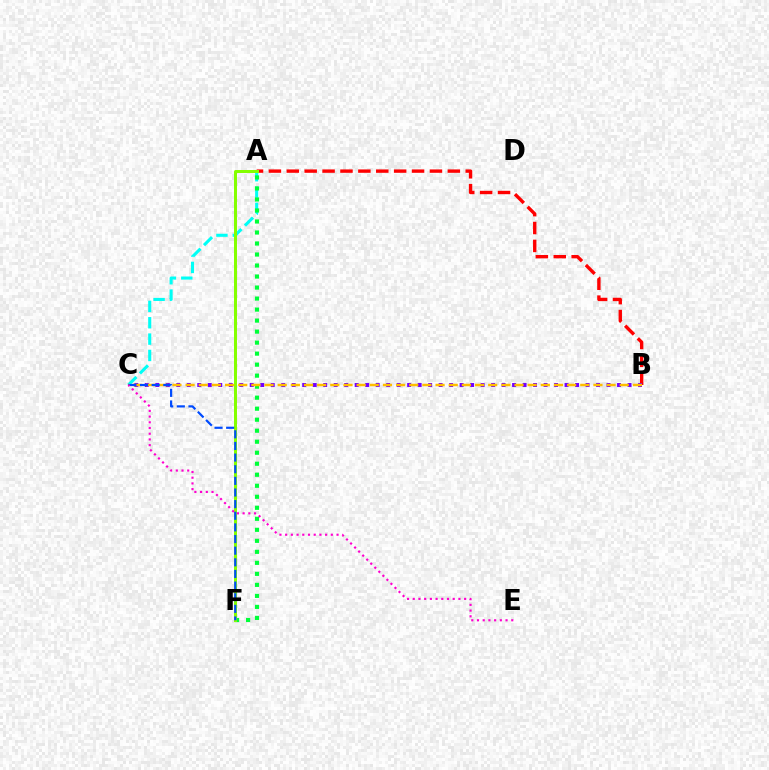{('A', 'B'): [{'color': '#ff0000', 'line_style': 'dashed', 'thickness': 2.43}], ('A', 'C'): [{'color': '#00fff6', 'line_style': 'dashed', 'thickness': 2.22}], ('B', 'C'): [{'color': '#7200ff', 'line_style': 'dotted', 'thickness': 2.85}, {'color': '#ffbd00', 'line_style': 'dashed', 'thickness': 1.79}], ('A', 'F'): [{'color': '#00ff39', 'line_style': 'dotted', 'thickness': 2.99}, {'color': '#84ff00', 'line_style': 'solid', 'thickness': 2.15}], ('C', 'F'): [{'color': '#004bff', 'line_style': 'dashed', 'thickness': 1.58}], ('C', 'E'): [{'color': '#ff00cf', 'line_style': 'dotted', 'thickness': 1.55}]}